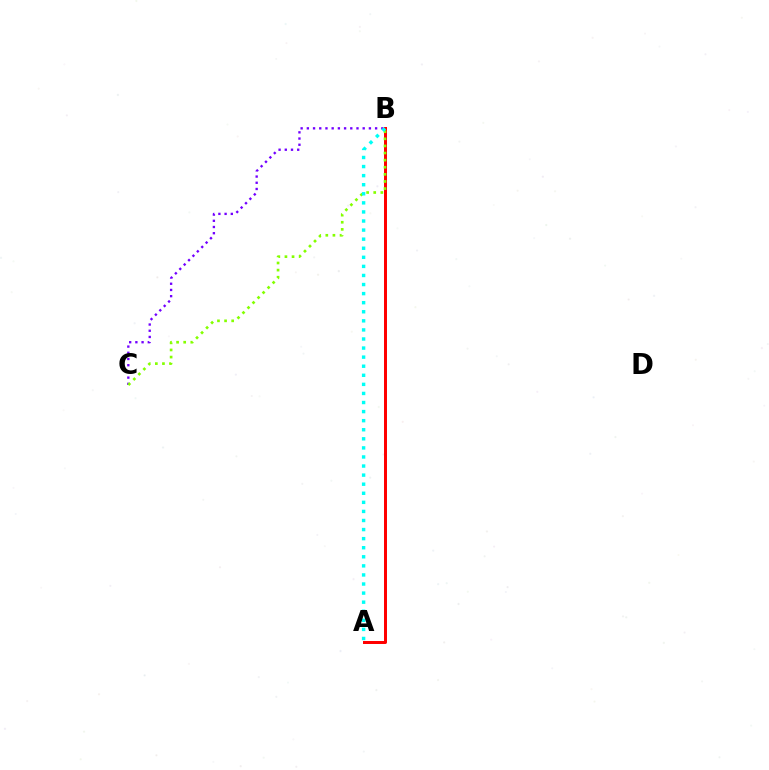{('B', 'C'): [{'color': '#7200ff', 'line_style': 'dotted', 'thickness': 1.69}, {'color': '#84ff00', 'line_style': 'dotted', 'thickness': 1.93}], ('A', 'B'): [{'color': '#ff0000', 'line_style': 'solid', 'thickness': 2.15}, {'color': '#00fff6', 'line_style': 'dotted', 'thickness': 2.47}]}